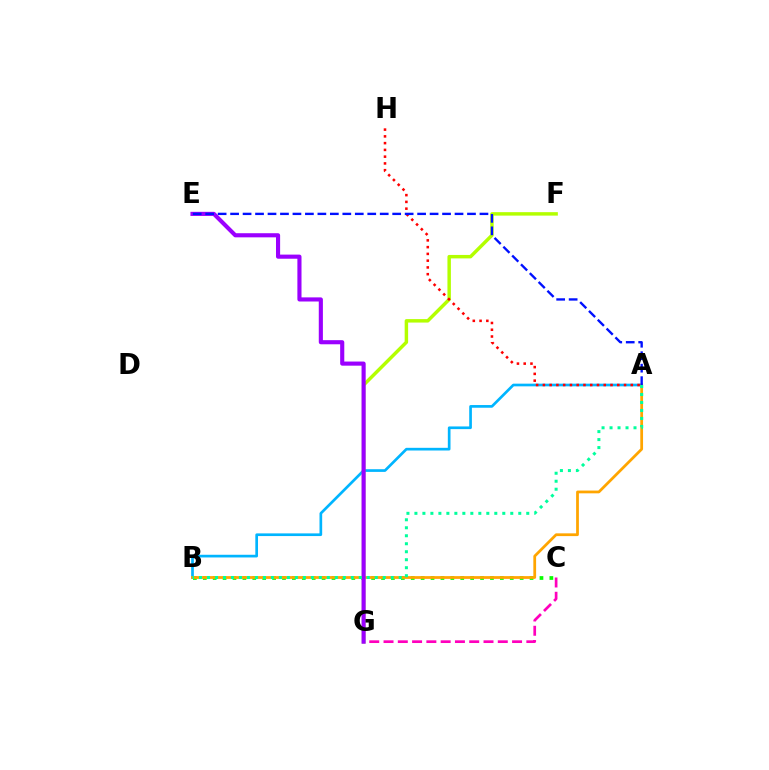{('B', 'C'): [{'color': '#08ff00', 'line_style': 'dotted', 'thickness': 2.69}], ('A', 'B'): [{'color': '#00b5ff', 'line_style': 'solid', 'thickness': 1.93}, {'color': '#ffa500', 'line_style': 'solid', 'thickness': 1.99}, {'color': '#00ff9d', 'line_style': 'dotted', 'thickness': 2.17}], ('F', 'G'): [{'color': '#b3ff00', 'line_style': 'solid', 'thickness': 2.49}], ('C', 'G'): [{'color': '#ff00bd', 'line_style': 'dashed', 'thickness': 1.94}], ('A', 'H'): [{'color': '#ff0000', 'line_style': 'dotted', 'thickness': 1.84}], ('E', 'G'): [{'color': '#9b00ff', 'line_style': 'solid', 'thickness': 2.97}], ('A', 'E'): [{'color': '#0010ff', 'line_style': 'dashed', 'thickness': 1.69}]}